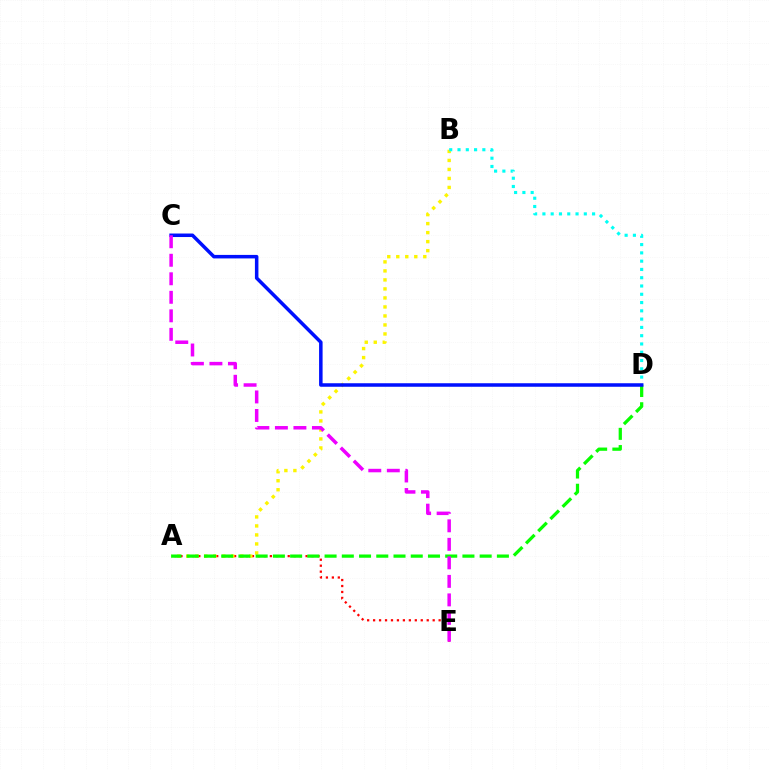{('A', 'E'): [{'color': '#ff0000', 'line_style': 'dotted', 'thickness': 1.62}], ('A', 'B'): [{'color': '#fcf500', 'line_style': 'dotted', 'thickness': 2.45}], ('A', 'D'): [{'color': '#08ff00', 'line_style': 'dashed', 'thickness': 2.34}], ('B', 'D'): [{'color': '#00fff6', 'line_style': 'dotted', 'thickness': 2.25}], ('C', 'D'): [{'color': '#0010ff', 'line_style': 'solid', 'thickness': 2.53}], ('C', 'E'): [{'color': '#ee00ff', 'line_style': 'dashed', 'thickness': 2.52}]}